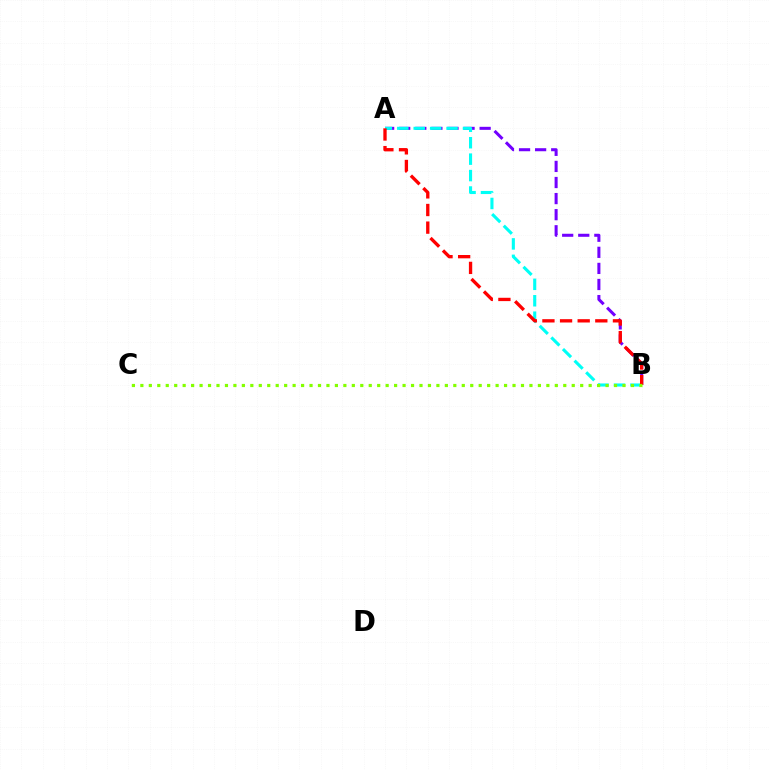{('A', 'B'): [{'color': '#7200ff', 'line_style': 'dashed', 'thickness': 2.19}, {'color': '#00fff6', 'line_style': 'dashed', 'thickness': 2.23}, {'color': '#ff0000', 'line_style': 'dashed', 'thickness': 2.39}], ('B', 'C'): [{'color': '#84ff00', 'line_style': 'dotted', 'thickness': 2.3}]}